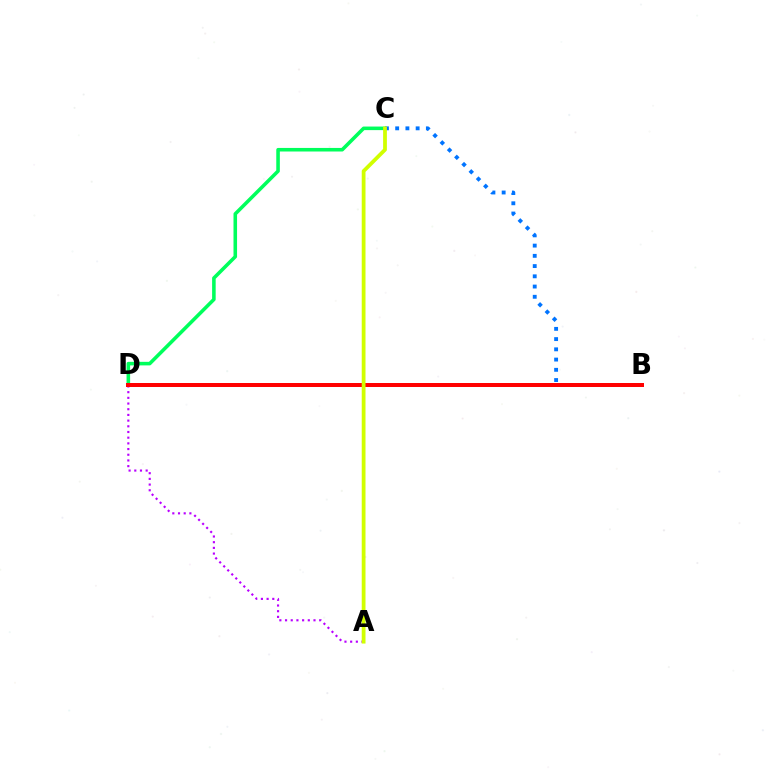{('C', 'D'): [{'color': '#00ff5c', 'line_style': 'solid', 'thickness': 2.57}], ('A', 'D'): [{'color': '#b900ff', 'line_style': 'dotted', 'thickness': 1.55}], ('B', 'C'): [{'color': '#0074ff', 'line_style': 'dotted', 'thickness': 2.78}], ('B', 'D'): [{'color': '#ff0000', 'line_style': 'solid', 'thickness': 2.87}], ('A', 'C'): [{'color': '#d1ff00', 'line_style': 'solid', 'thickness': 2.72}]}